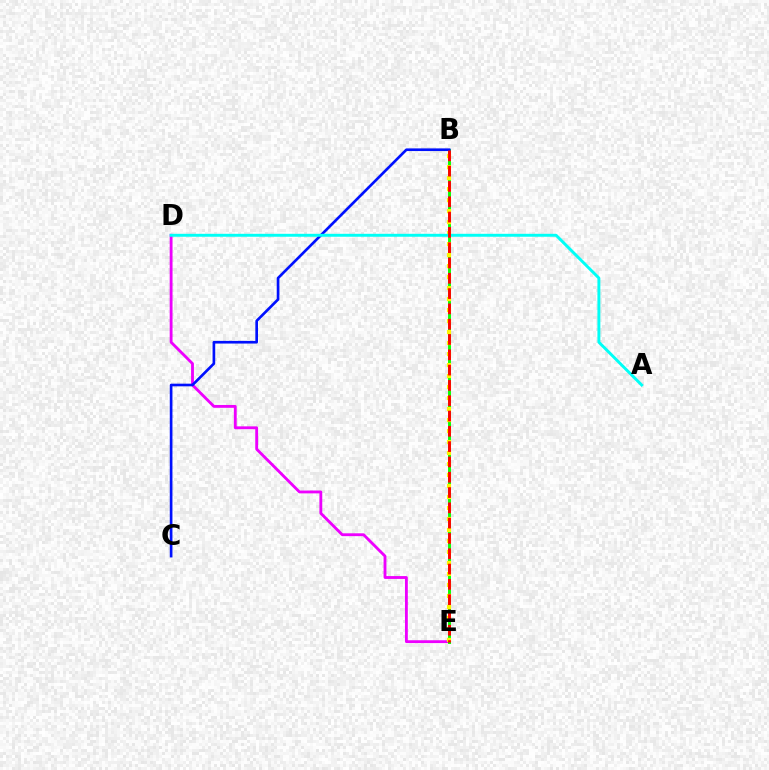{('D', 'E'): [{'color': '#ee00ff', 'line_style': 'solid', 'thickness': 2.05}], ('B', 'E'): [{'color': '#08ff00', 'line_style': 'solid', 'thickness': 2.1}, {'color': '#fcf500', 'line_style': 'dotted', 'thickness': 2.99}, {'color': '#ff0000', 'line_style': 'dashed', 'thickness': 2.08}], ('B', 'C'): [{'color': '#0010ff', 'line_style': 'solid', 'thickness': 1.91}], ('A', 'D'): [{'color': '#00fff6', 'line_style': 'solid', 'thickness': 2.11}]}